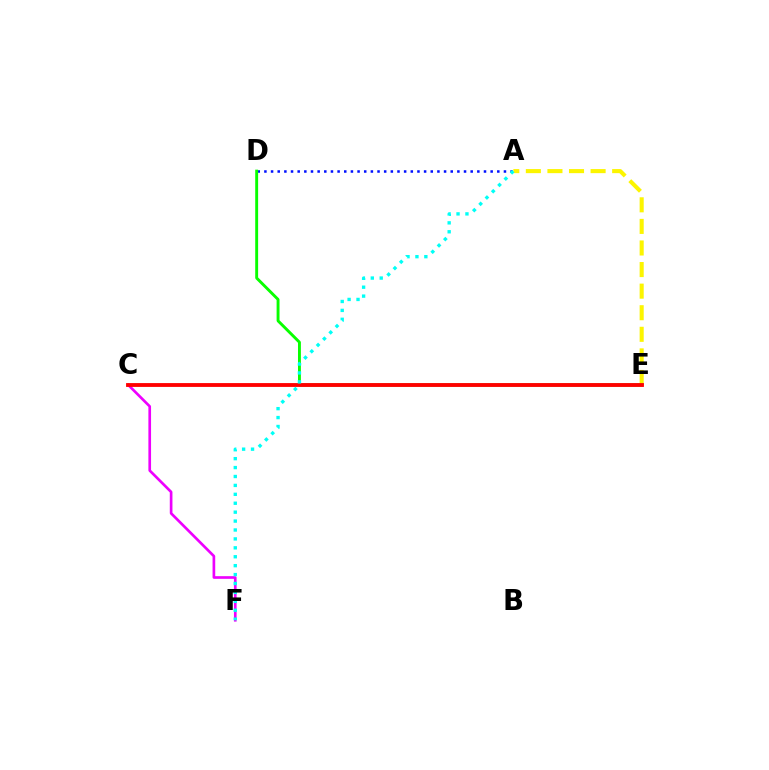{('A', 'D'): [{'color': '#0010ff', 'line_style': 'dotted', 'thickness': 1.81}], ('C', 'F'): [{'color': '#ee00ff', 'line_style': 'solid', 'thickness': 1.92}], ('A', 'E'): [{'color': '#fcf500', 'line_style': 'dashed', 'thickness': 2.93}], ('D', 'E'): [{'color': '#08ff00', 'line_style': 'solid', 'thickness': 2.09}], ('C', 'E'): [{'color': '#ff0000', 'line_style': 'solid', 'thickness': 2.76}], ('A', 'F'): [{'color': '#00fff6', 'line_style': 'dotted', 'thickness': 2.42}]}